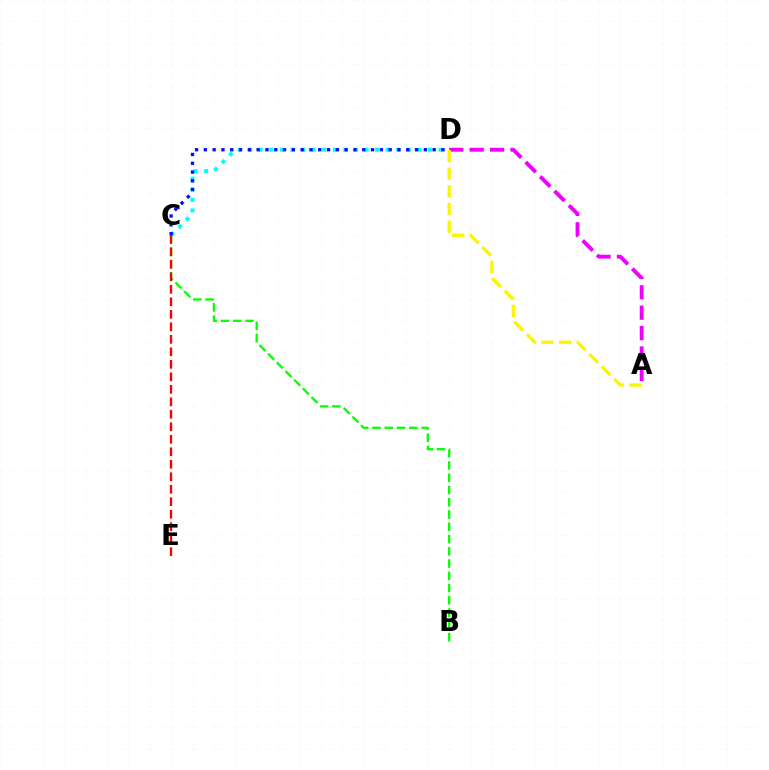{('C', 'D'): [{'color': '#00fff6', 'line_style': 'dotted', 'thickness': 2.87}, {'color': '#0010ff', 'line_style': 'dotted', 'thickness': 2.39}], ('A', 'D'): [{'color': '#ee00ff', 'line_style': 'dashed', 'thickness': 2.77}, {'color': '#fcf500', 'line_style': 'dashed', 'thickness': 2.39}], ('B', 'C'): [{'color': '#08ff00', 'line_style': 'dashed', 'thickness': 1.67}], ('C', 'E'): [{'color': '#ff0000', 'line_style': 'dashed', 'thickness': 1.7}]}